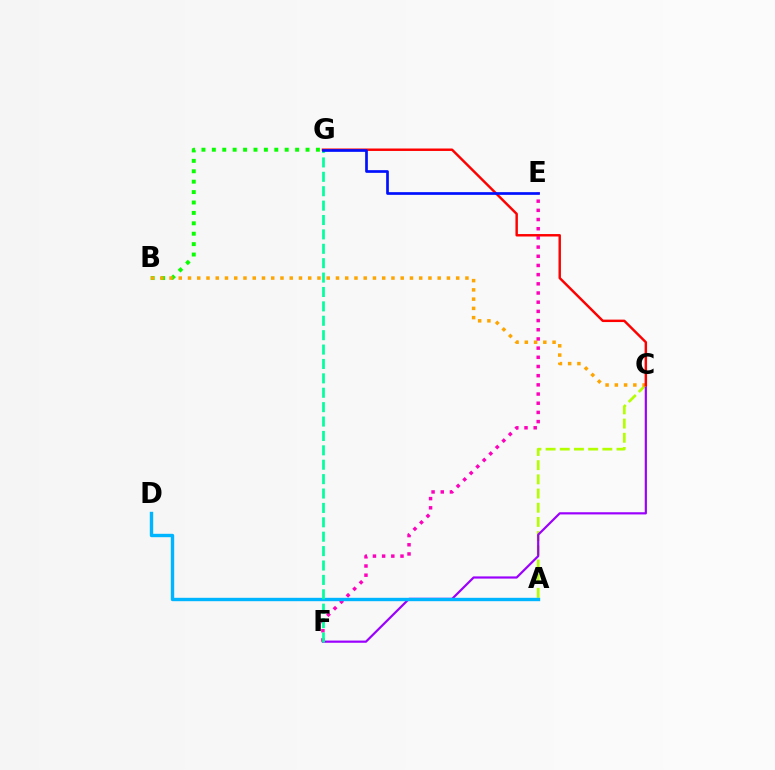{('A', 'C'): [{'color': '#b3ff00', 'line_style': 'dashed', 'thickness': 1.93}], ('C', 'F'): [{'color': '#9b00ff', 'line_style': 'solid', 'thickness': 1.58}], ('B', 'G'): [{'color': '#08ff00', 'line_style': 'dotted', 'thickness': 2.83}], ('B', 'C'): [{'color': '#ffa500', 'line_style': 'dotted', 'thickness': 2.51}], ('E', 'F'): [{'color': '#ff00bd', 'line_style': 'dotted', 'thickness': 2.5}], ('A', 'D'): [{'color': '#00b5ff', 'line_style': 'solid', 'thickness': 2.44}], ('F', 'G'): [{'color': '#00ff9d', 'line_style': 'dashed', 'thickness': 1.96}], ('C', 'G'): [{'color': '#ff0000', 'line_style': 'solid', 'thickness': 1.76}], ('E', 'G'): [{'color': '#0010ff', 'line_style': 'solid', 'thickness': 1.94}]}